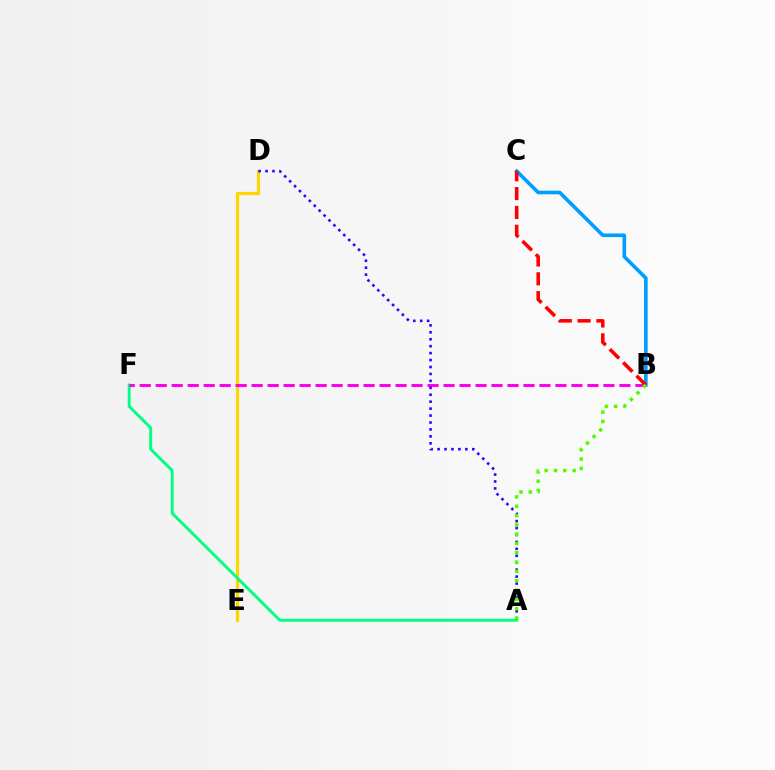{('D', 'E'): [{'color': '#ffd500', 'line_style': 'solid', 'thickness': 2.32}], ('B', 'C'): [{'color': '#009eff', 'line_style': 'solid', 'thickness': 2.61}, {'color': '#ff0000', 'line_style': 'dashed', 'thickness': 2.56}], ('A', 'F'): [{'color': '#00ff86', 'line_style': 'solid', 'thickness': 2.09}], ('B', 'F'): [{'color': '#ff00ed', 'line_style': 'dashed', 'thickness': 2.17}], ('A', 'D'): [{'color': '#3700ff', 'line_style': 'dotted', 'thickness': 1.88}], ('A', 'B'): [{'color': '#4fff00', 'line_style': 'dotted', 'thickness': 2.53}]}